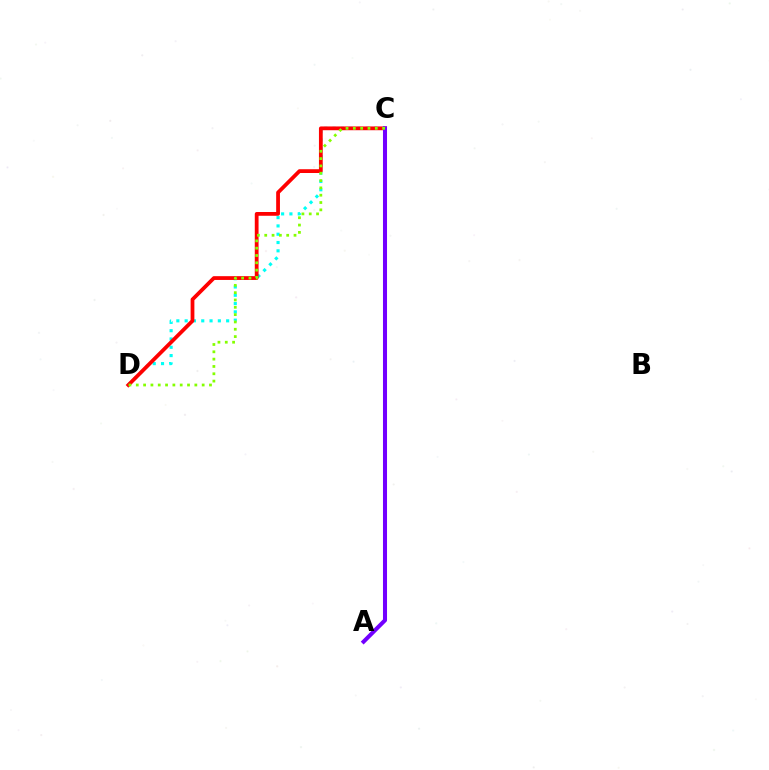{('C', 'D'): [{'color': '#00fff6', 'line_style': 'dotted', 'thickness': 2.25}, {'color': '#ff0000', 'line_style': 'solid', 'thickness': 2.72}, {'color': '#84ff00', 'line_style': 'dotted', 'thickness': 1.99}], ('A', 'C'): [{'color': '#7200ff', 'line_style': 'solid', 'thickness': 2.91}]}